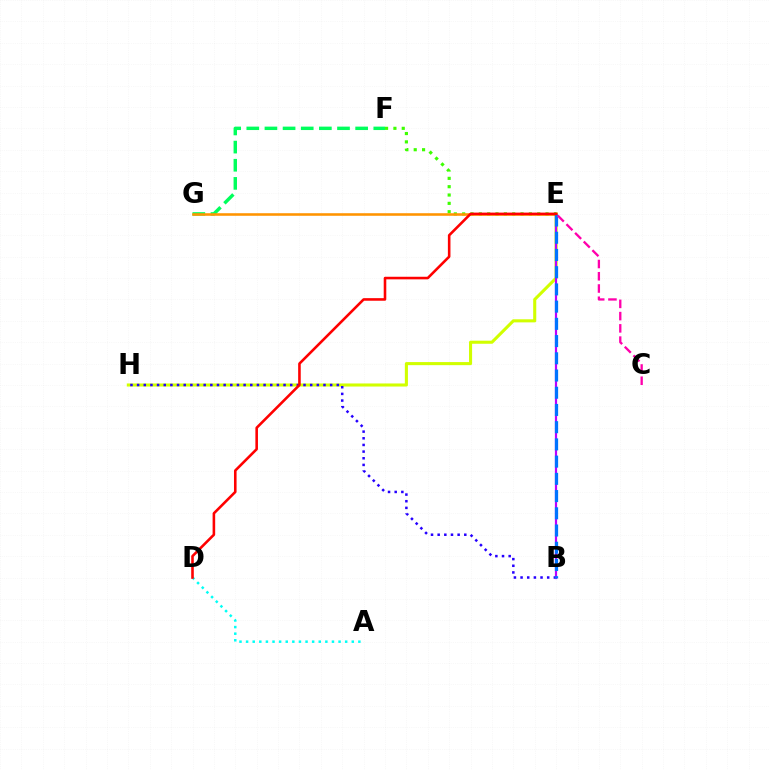{('E', 'H'): [{'color': '#d1ff00', 'line_style': 'solid', 'thickness': 2.22}], ('A', 'D'): [{'color': '#00fff6', 'line_style': 'dotted', 'thickness': 1.79}], ('E', 'F'): [{'color': '#3dff00', 'line_style': 'dotted', 'thickness': 2.27}], ('B', 'H'): [{'color': '#2500ff', 'line_style': 'dotted', 'thickness': 1.81}], ('F', 'G'): [{'color': '#00ff5c', 'line_style': 'dashed', 'thickness': 2.46}], ('E', 'G'): [{'color': '#ff9400', 'line_style': 'solid', 'thickness': 1.85}], ('B', 'E'): [{'color': '#b900ff', 'line_style': 'solid', 'thickness': 1.59}, {'color': '#0074ff', 'line_style': 'dashed', 'thickness': 2.34}], ('D', 'E'): [{'color': '#ff0000', 'line_style': 'solid', 'thickness': 1.86}], ('C', 'E'): [{'color': '#ff00ac', 'line_style': 'dashed', 'thickness': 1.66}]}